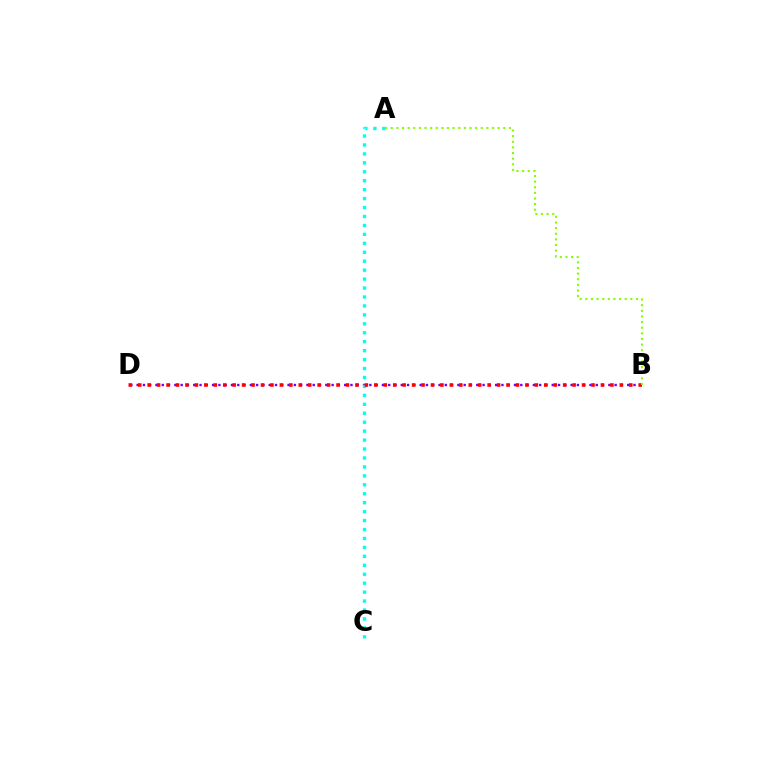{('B', 'D'): [{'color': '#7200ff', 'line_style': 'dotted', 'thickness': 1.71}, {'color': '#ff0000', 'line_style': 'dotted', 'thickness': 2.57}], ('A', 'C'): [{'color': '#00fff6', 'line_style': 'dotted', 'thickness': 2.43}], ('A', 'B'): [{'color': '#84ff00', 'line_style': 'dotted', 'thickness': 1.53}]}